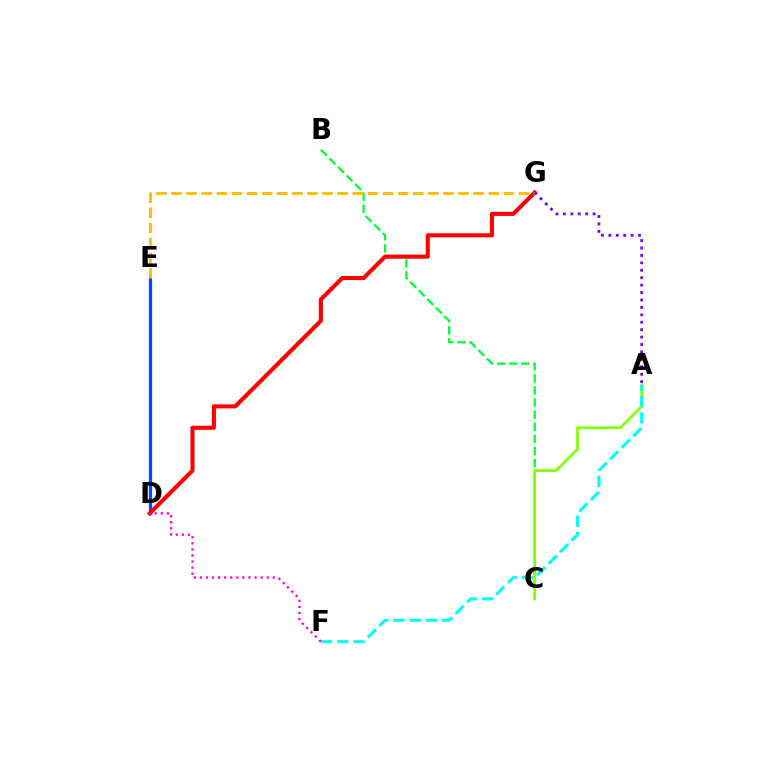{('B', 'C'): [{'color': '#00ff39', 'line_style': 'dashed', 'thickness': 1.64}], ('A', 'C'): [{'color': '#84ff00', 'line_style': 'solid', 'thickness': 1.95}], ('A', 'F'): [{'color': '#00fff6', 'line_style': 'dashed', 'thickness': 2.21}], ('D', 'E'): [{'color': '#004bff', 'line_style': 'solid', 'thickness': 2.33}], ('D', 'G'): [{'color': '#ff0000', 'line_style': 'solid', 'thickness': 2.93}], ('E', 'G'): [{'color': '#ffbd00', 'line_style': 'dashed', 'thickness': 2.05}], ('D', 'F'): [{'color': '#ff00cf', 'line_style': 'dotted', 'thickness': 1.65}], ('A', 'G'): [{'color': '#7200ff', 'line_style': 'dotted', 'thickness': 2.02}]}